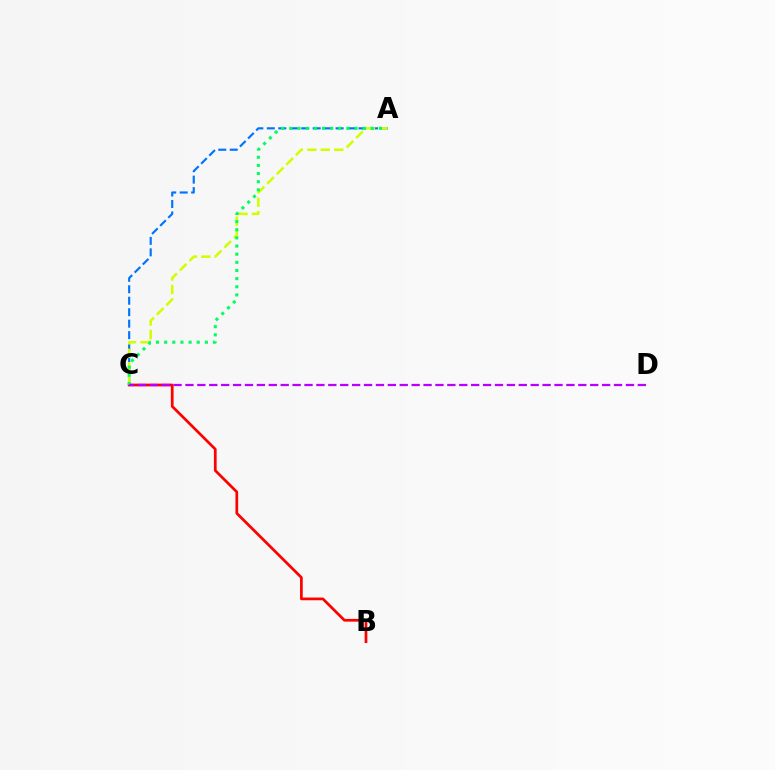{('A', 'C'): [{'color': '#0074ff', 'line_style': 'dashed', 'thickness': 1.56}, {'color': '#d1ff00', 'line_style': 'dashed', 'thickness': 1.83}, {'color': '#00ff5c', 'line_style': 'dotted', 'thickness': 2.21}], ('B', 'C'): [{'color': '#ff0000', 'line_style': 'solid', 'thickness': 1.96}], ('C', 'D'): [{'color': '#b900ff', 'line_style': 'dashed', 'thickness': 1.62}]}